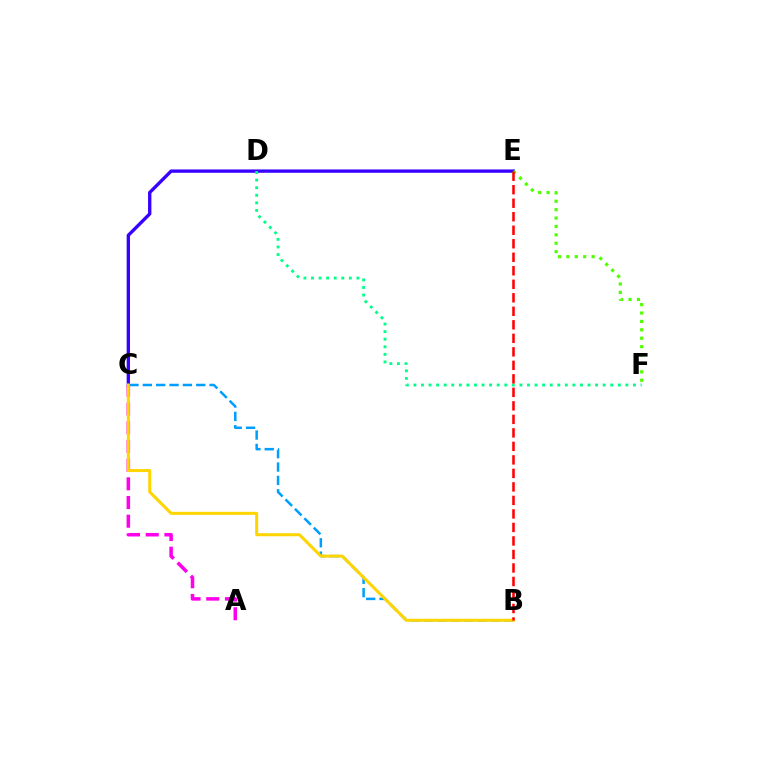{('C', 'E'): [{'color': '#3700ff', 'line_style': 'solid', 'thickness': 2.41}], ('B', 'C'): [{'color': '#009eff', 'line_style': 'dashed', 'thickness': 1.81}, {'color': '#ffd500', 'line_style': 'solid', 'thickness': 2.17}], ('A', 'C'): [{'color': '#ff00ed', 'line_style': 'dashed', 'thickness': 2.54}], ('E', 'F'): [{'color': '#4fff00', 'line_style': 'dotted', 'thickness': 2.28}], ('D', 'F'): [{'color': '#00ff86', 'line_style': 'dotted', 'thickness': 2.06}], ('B', 'E'): [{'color': '#ff0000', 'line_style': 'dashed', 'thickness': 1.84}]}